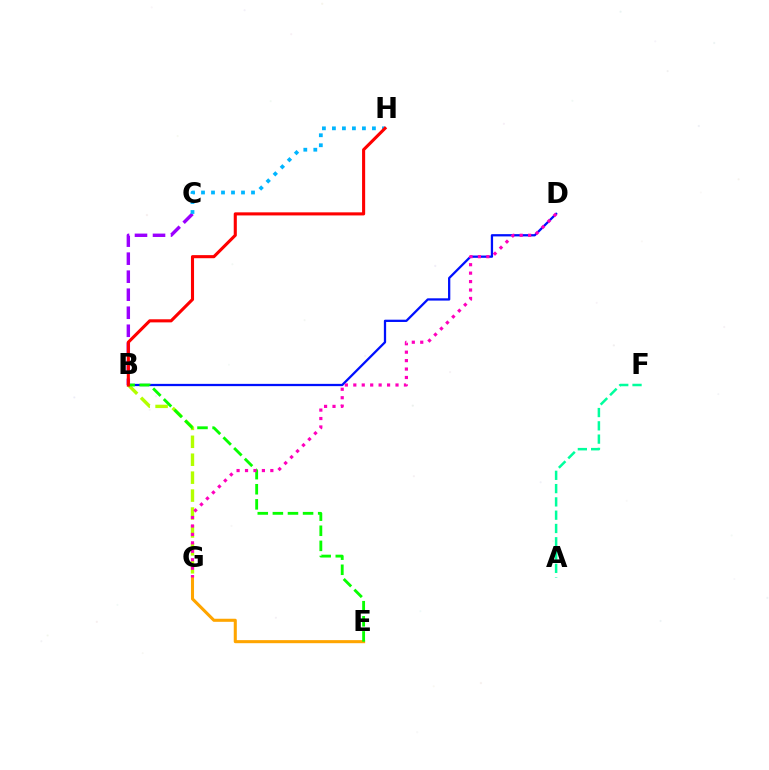{('B', 'D'): [{'color': '#0010ff', 'line_style': 'solid', 'thickness': 1.64}], ('B', 'G'): [{'color': '#b3ff00', 'line_style': 'dashed', 'thickness': 2.44}], ('B', 'C'): [{'color': '#9b00ff', 'line_style': 'dashed', 'thickness': 2.45}], ('A', 'F'): [{'color': '#00ff9d', 'line_style': 'dashed', 'thickness': 1.81}], ('C', 'H'): [{'color': '#00b5ff', 'line_style': 'dotted', 'thickness': 2.72}], ('E', 'G'): [{'color': '#ffa500', 'line_style': 'solid', 'thickness': 2.21}], ('B', 'E'): [{'color': '#08ff00', 'line_style': 'dashed', 'thickness': 2.05}], ('D', 'G'): [{'color': '#ff00bd', 'line_style': 'dotted', 'thickness': 2.29}], ('B', 'H'): [{'color': '#ff0000', 'line_style': 'solid', 'thickness': 2.23}]}